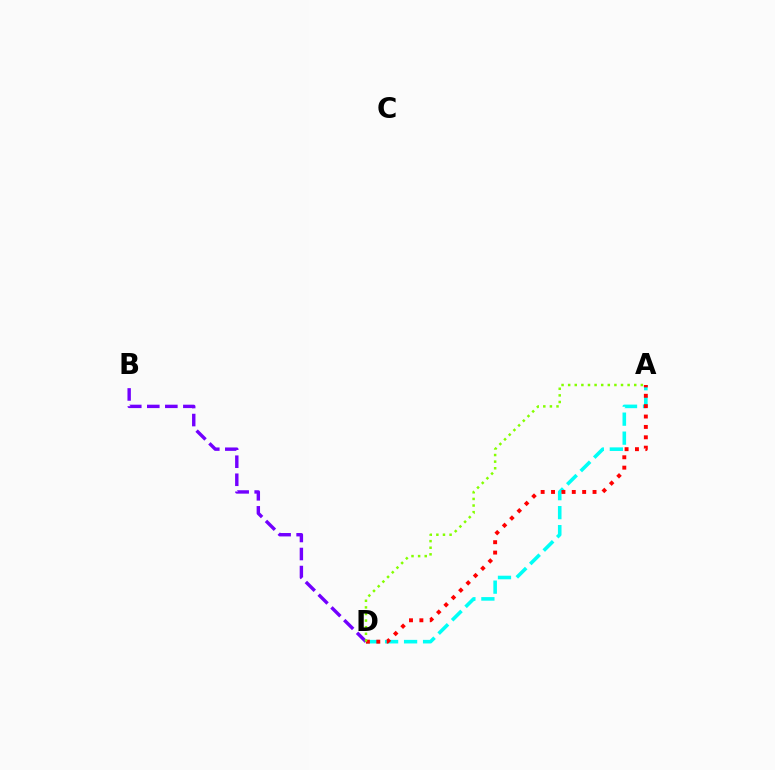{('B', 'D'): [{'color': '#7200ff', 'line_style': 'dashed', 'thickness': 2.45}], ('A', 'D'): [{'color': '#00fff6', 'line_style': 'dashed', 'thickness': 2.58}, {'color': '#ff0000', 'line_style': 'dotted', 'thickness': 2.82}, {'color': '#84ff00', 'line_style': 'dotted', 'thickness': 1.8}]}